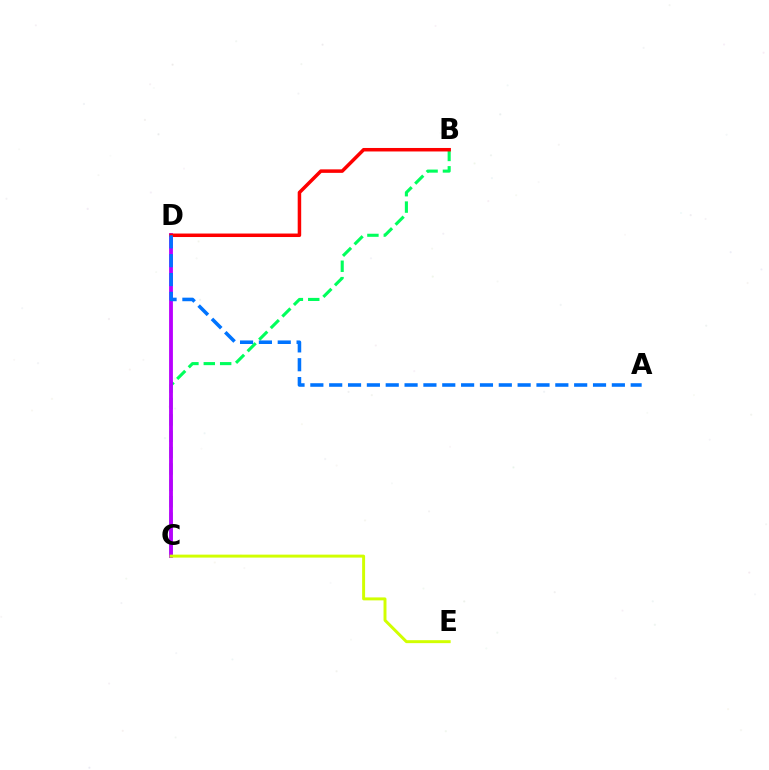{('B', 'C'): [{'color': '#00ff5c', 'line_style': 'dashed', 'thickness': 2.23}], ('C', 'D'): [{'color': '#b900ff', 'line_style': 'solid', 'thickness': 2.75}], ('B', 'D'): [{'color': '#ff0000', 'line_style': 'solid', 'thickness': 2.52}], ('C', 'E'): [{'color': '#d1ff00', 'line_style': 'solid', 'thickness': 2.13}], ('A', 'D'): [{'color': '#0074ff', 'line_style': 'dashed', 'thickness': 2.56}]}